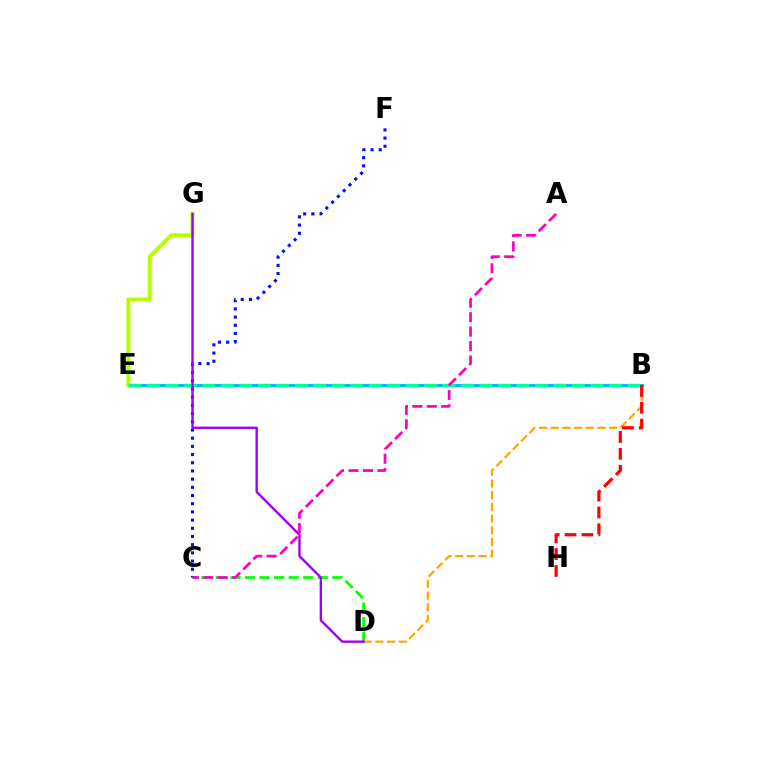{('C', 'D'): [{'color': '#08ff00', 'line_style': 'dashed', 'thickness': 1.98}], ('B', 'E'): [{'color': '#00b5ff', 'line_style': 'solid', 'thickness': 2.1}, {'color': '#00ff9d', 'line_style': 'dashed', 'thickness': 2.51}], ('C', 'F'): [{'color': '#0010ff', 'line_style': 'dotted', 'thickness': 2.23}], ('E', 'G'): [{'color': '#b3ff00', 'line_style': 'solid', 'thickness': 2.86}], ('B', 'D'): [{'color': '#ffa500', 'line_style': 'dashed', 'thickness': 1.59}], ('D', 'G'): [{'color': '#9b00ff', 'line_style': 'solid', 'thickness': 1.7}], ('A', 'C'): [{'color': '#ff00bd', 'line_style': 'dashed', 'thickness': 1.96}], ('B', 'H'): [{'color': '#ff0000', 'line_style': 'dashed', 'thickness': 2.29}]}